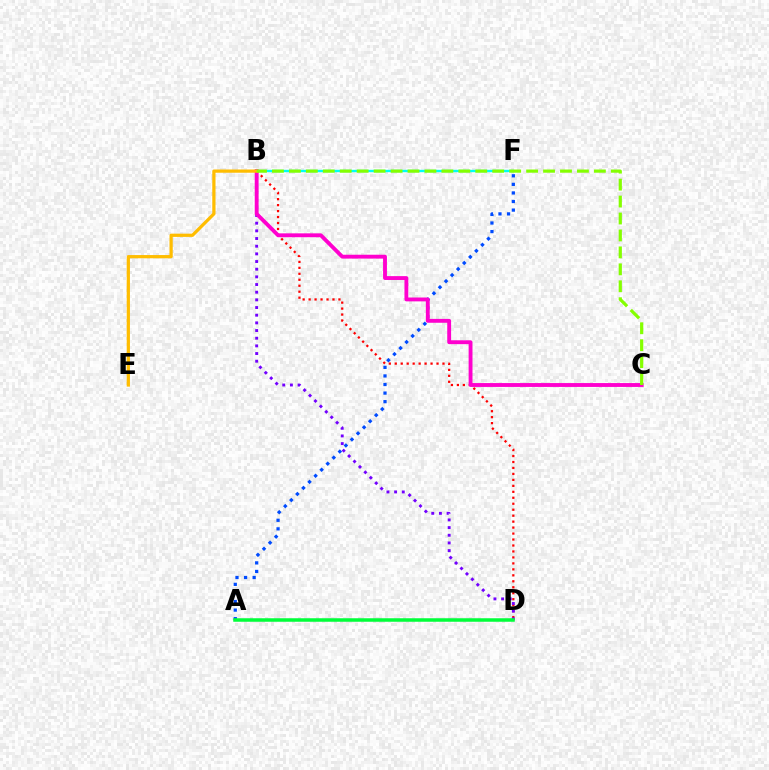{('B', 'F'): [{'color': '#00fff6', 'line_style': 'solid', 'thickness': 1.71}], ('A', 'F'): [{'color': '#004bff', 'line_style': 'dotted', 'thickness': 2.33}], ('B', 'D'): [{'color': '#ff0000', 'line_style': 'dotted', 'thickness': 1.62}, {'color': '#7200ff', 'line_style': 'dotted', 'thickness': 2.08}], ('B', 'C'): [{'color': '#ff00cf', 'line_style': 'solid', 'thickness': 2.78}, {'color': '#84ff00', 'line_style': 'dashed', 'thickness': 2.3}], ('B', 'E'): [{'color': '#ffbd00', 'line_style': 'solid', 'thickness': 2.33}], ('A', 'D'): [{'color': '#00ff39', 'line_style': 'solid', 'thickness': 2.52}]}